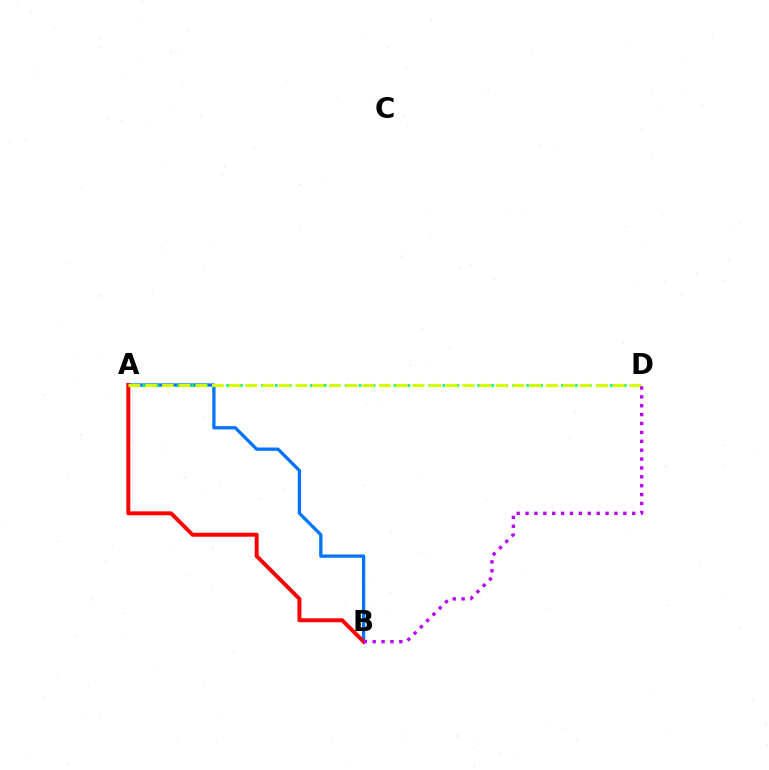{('A', 'B'): [{'color': '#0074ff', 'line_style': 'solid', 'thickness': 2.37}, {'color': '#ff0000', 'line_style': 'solid', 'thickness': 2.84}], ('A', 'D'): [{'color': '#00ff5c', 'line_style': 'dotted', 'thickness': 1.9}, {'color': '#d1ff00', 'line_style': 'dashed', 'thickness': 2.27}], ('B', 'D'): [{'color': '#b900ff', 'line_style': 'dotted', 'thickness': 2.41}]}